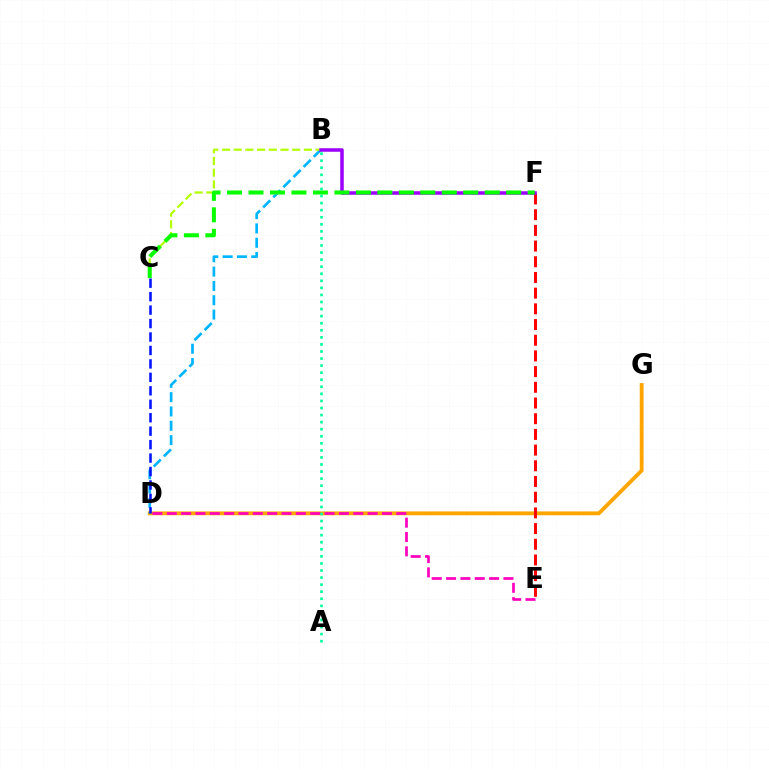{('D', 'G'): [{'color': '#ffa500', 'line_style': 'solid', 'thickness': 2.76}], ('B', 'D'): [{'color': '#00b5ff', 'line_style': 'dashed', 'thickness': 1.95}], ('B', 'C'): [{'color': '#b3ff00', 'line_style': 'dashed', 'thickness': 1.59}], ('E', 'F'): [{'color': '#ff0000', 'line_style': 'dashed', 'thickness': 2.13}], ('B', 'F'): [{'color': '#9b00ff', 'line_style': 'solid', 'thickness': 2.53}], ('C', 'F'): [{'color': '#08ff00', 'line_style': 'dashed', 'thickness': 2.92}], ('D', 'E'): [{'color': '#ff00bd', 'line_style': 'dashed', 'thickness': 1.95}], ('A', 'B'): [{'color': '#00ff9d', 'line_style': 'dotted', 'thickness': 1.92}], ('C', 'D'): [{'color': '#0010ff', 'line_style': 'dashed', 'thickness': 1.83}]}